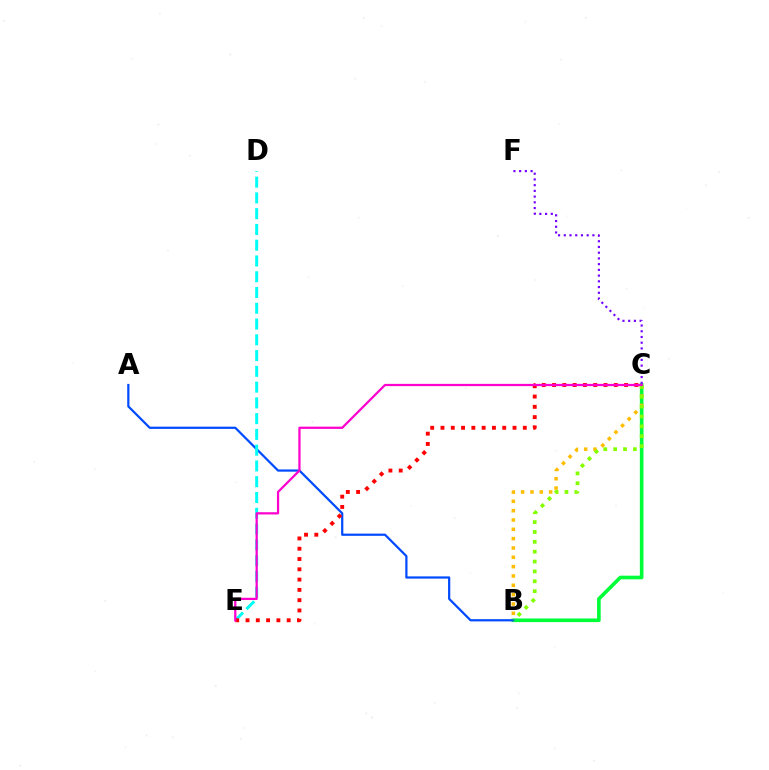{('B', 'C'): [{'color': '#00ff39', 'line_style': 'solid', 'thickness': 2.62}, {'color': '#ffbd00', 'line_style': 'dotted', 'thickness': 2.54}, {'color': '#84ff00', 'line_style': 'dotted', 'thickness': 2.68}], ('A', 'B'): [{'color': '#004bff', 'line_style': 'solid', 'thickness': 1.6}], ('C', 'F'): [{'color': '#7200ff', 'line_style': 'dotted', 'thickness': 1.56}], ('D', 'E'): [{'color': '#00fff6', 'line_style': 'dashed', 'thickness': 2.14}], ('C', 'E'): [{'color': '#ff0000', 'line_style': 'dotted', 'thickness': 2.8}, {'color': '#ff00cf', 'line_style': 'solid', 'thickness': 1.61}]}